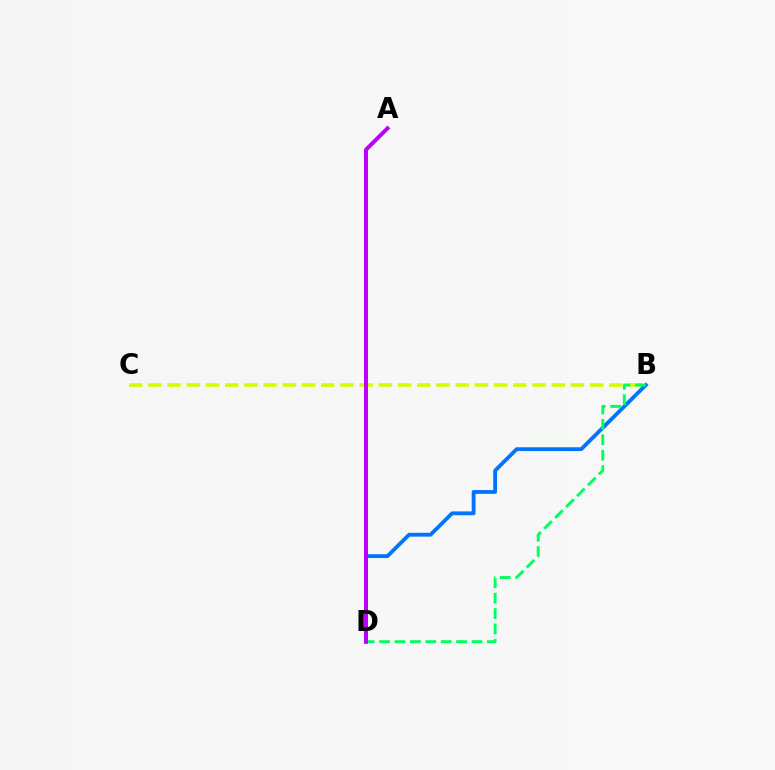{('B', 'C'): [{'color': '#d1ff00', 'line_style': 'dashed', 'thickness': 2.61}], ('A', 'D'): [{'color': '#ff0000', 'line_style': 'solid', 'thickness': 2.07}, {'color': '#b900ff', 'line_style': 'solid', 'thickness': 2.85}], ('B', 'D'): [{'color': '#0074ff', 'line_style': 'solid', 'thickness': 2.76}, {'color': '#00ff5c', 'line_style': 'dashed', 'thickness': 2.09}]}